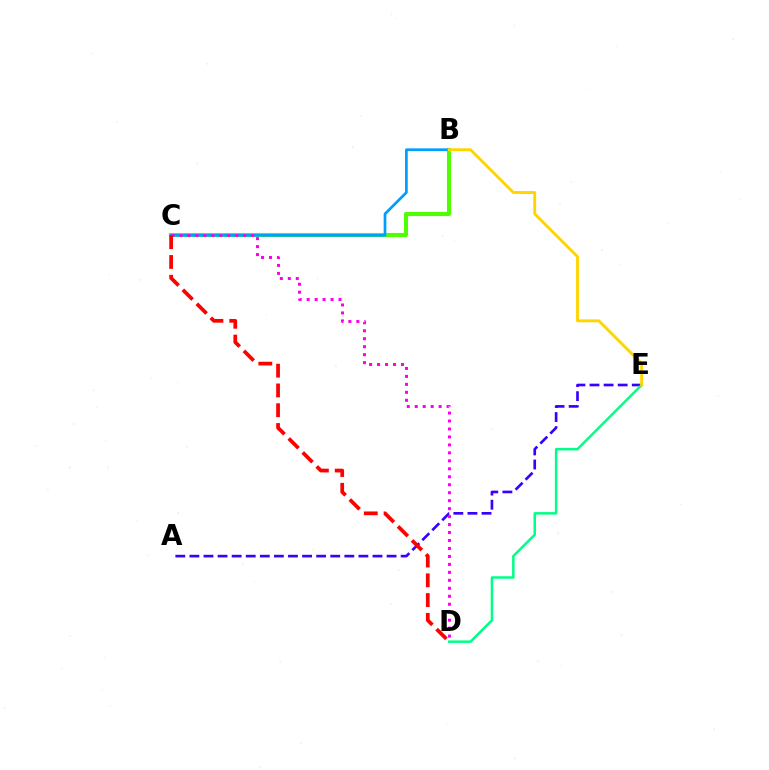{('B', 'C'): [{'color': '#4fff00', 'line_style': 'solid', 'thickness': 2.97}, {'color': '#009eff', 'line_style': 'solid', 'thickness': 1.96}], ('A', 'E'): [{'color': '#3700ff', 'line_style': 'dashed', 'thickness': 1.91}], ('C', 'D'): [{'color': '#ff00ed', 'line_style': 'dotted', 'thickness': 2.16}, {'color': '#ff0000', 'line_style': 'dashed', 'thickness': 2.69}], ('D', 'E'): [{'color': '#00ff86', 'line_style': 'solid', 'thickness': 1.81}], ('B', 'E'): [{'color': '#ffd500', 'line_style': 'solid', 'thickness': 2.08}]}